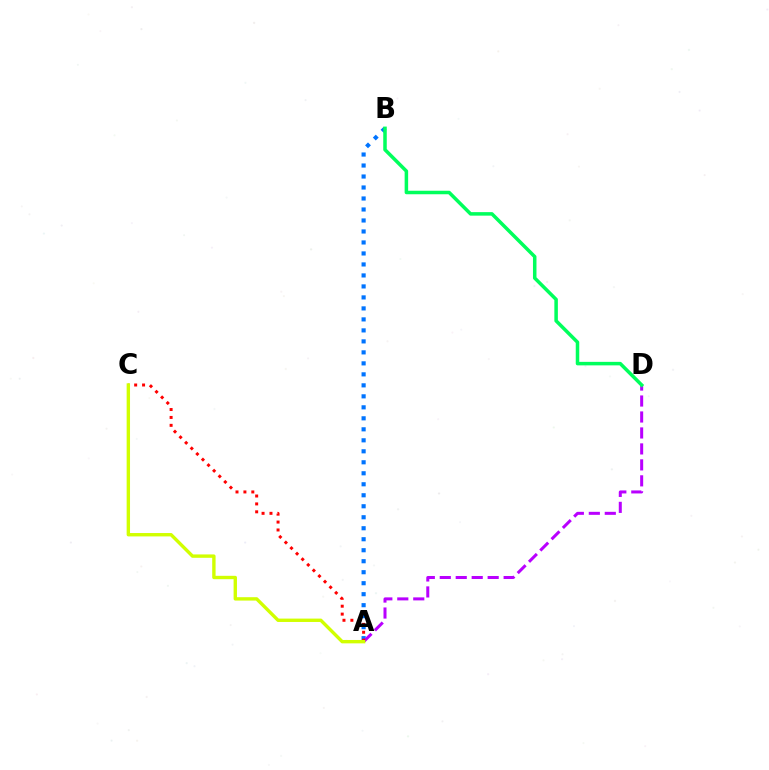{('A', 'B'): [{'color': '#0074ff', 'line_style': 'dotted', 'thickness': 2.99}], ('A', 'D'): [{'color': '#b900ff', 'line_style': 'dashed', 'thickness': 2.17}], ('A', 'C'): [{'color': '#ff0000', 'line_style': 'dotted', 'thickness': 2.15}, {'color': '#d1ff00', 'line_style': 'solid', 'thickness': 2.43}], ('B', 'D'): [{'color': '#00ff5c', 'line_style': 'solid', 'thickness': 2.53}]}